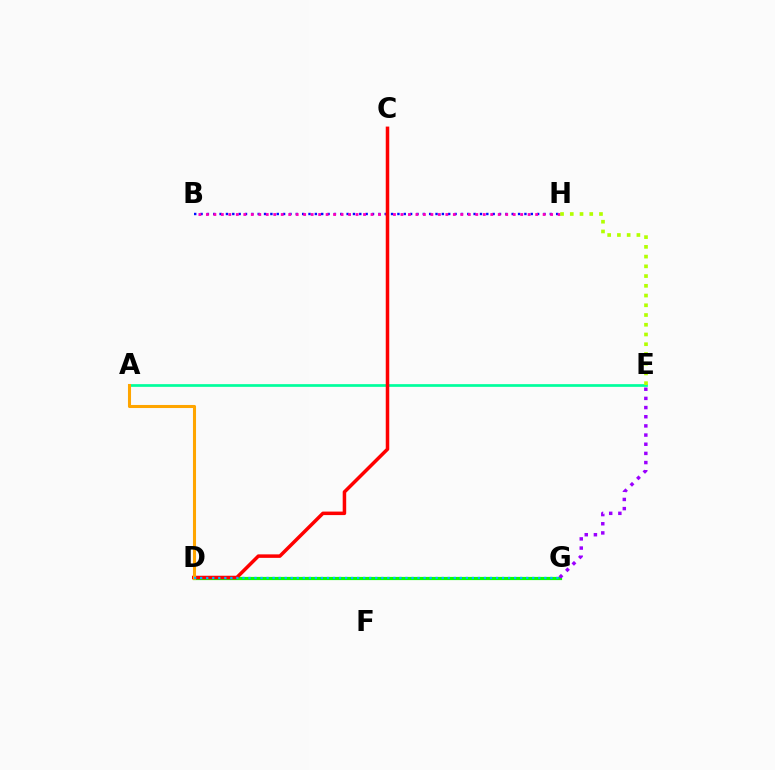{('B', 'H'): [{'color': '#0010ff', 'line_style': 'dotted', 'thickness': 1.73}, {'color': '#ff00bd', 'line_style': 'dotted', 'thickness': 2.03}], ('D', 'G'): [{'color': '#08ff00', 'line_style': 'solid', 'thickness': 2.3}, {'color': '#00b5ff', 'line_style': 'dotted', 'thickness': 1.64}], ('A', 'E'): [{'color': '#00ff9d', 'line_style': 'solid', 'thickness': 1.95}], ('E', 'G'): [{'color': '#9b00ff', 'line_style': 'dotted', 'thickness': 2.49}], ('C', 'D'): [{'color': '#ff0000', 'line_style': 'solid', 'thickness': 2.52}], ('E', 'H'): [{'color': '#b3ff00', 'line_style': 'dotted', 'thickness': 2.65}], ('A', 'D'): [{'color': '#ffa500', 'line_style': 'solid', 'thickness': 2.21}]}